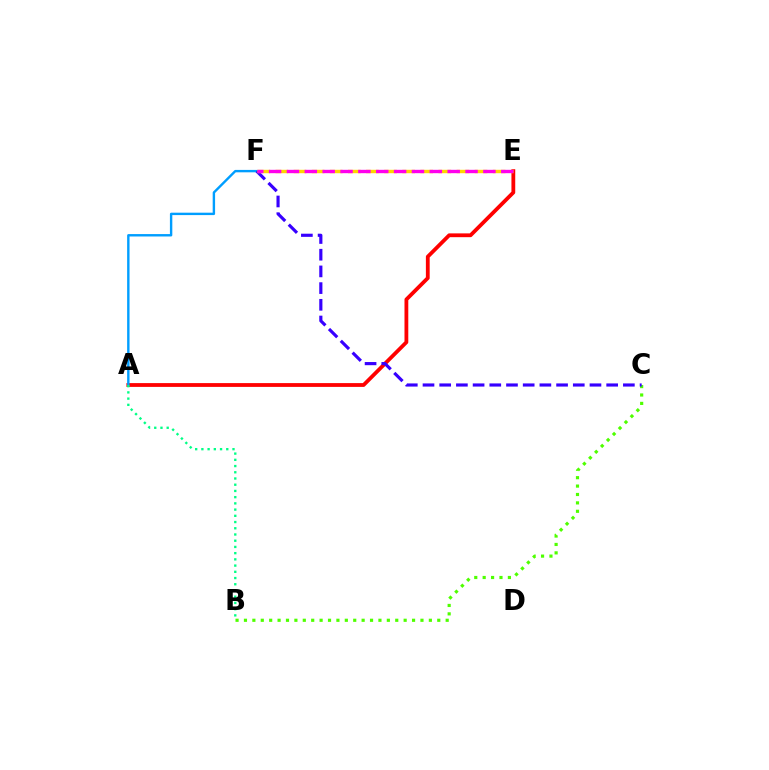{('A', 'E'): [{'color': '#ff0000', 'line_style': 'solid', 'thickness': 2.74}], ('B', 'C'): [{'color': '#4fff00', 'line_style': 'dotted', 'thickness': 2.28}], ('A', 'F'): [{'color': '#009eff', 'line_style': 'solid', 'thickness': 1.73}], ('A', 'B'): [{'color': '#00ff86', 'line_style': 'dotted', 'thickness': 1.69}], ('C', 'F'): [{'color': '#3700ff', 'line_style': 'dashed', 'thickness': 2.27}], ('E', 'F'): [{'color': '#ffd500', 'line_style': 'dashed', 'thickness': 2.46}, {'color': '#ff00ed', 'line_style': 'dashed', 'thickness': 2.43}]}